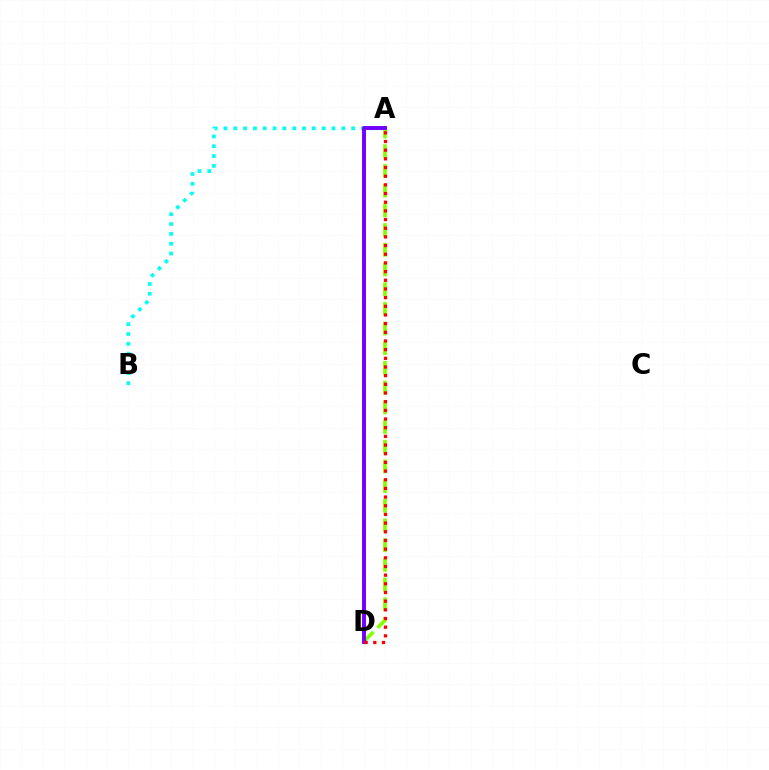{('A', 'B'): [{'color': '#00fff6', 'line_style': 'dotted', 'thickness': 2.67}], ('A', 'D'): [{'color': '#84ff00', 'line_style': 'dashed', 'thickness': 2.68}, {'color': '#7200ff', 'line_style': 'solid', 'thickness': 2.83}, {'color': '#ff0000', 'line_style': 'dotted', 'thickness': 2.36}]}